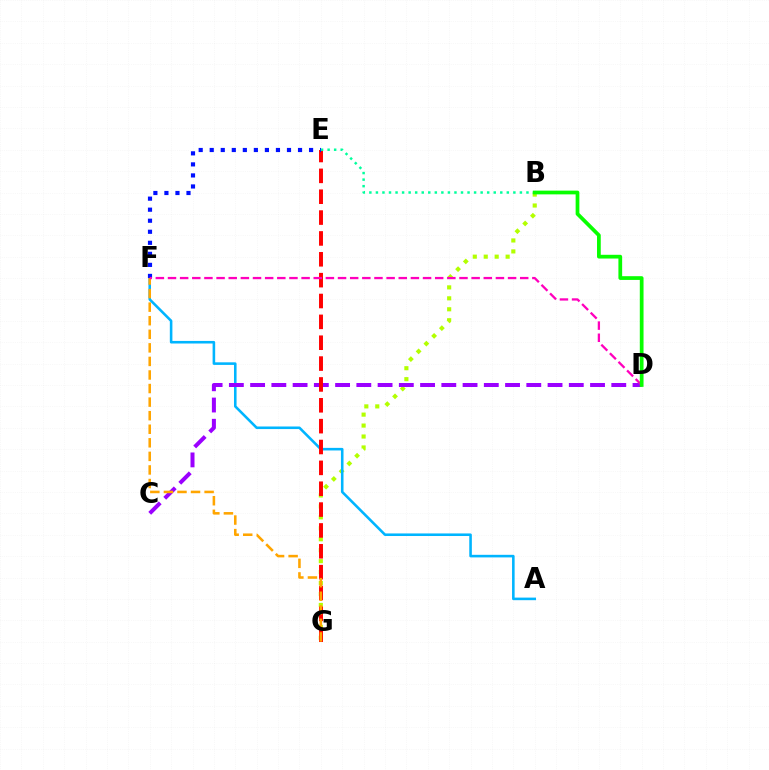{('B', 'G'): [{'color': '#b3ff00', 'line_style': 'dotted', 'thickness': 2.98}], ('A', 'F'): [{'color': '#00b5ff', 'line_style': 'solid', 'thickness': 1.86}], ('C', 'D'): [{'color': '#9b00ff', 'line_style': 'dashed', 'thickness': 2.89}], ('E', 'G'): [{'color': '#ff0000', 'line_style': 'dashed', 'thickness': 2.83}], ('F', 'G'): [{'color': '#ffa500', 'line_style': 'dashed', 'thickness': 1.84}], ('E', 'F'): [{'color': '#0010ff', 'line_style': 'dotted', 'thickness': 3.0}], ('D', 'F'): [{'color': '#ff00bd', 'line_style': 'dashed', 'thickness': 1.65}], ('B', 'E'): [{'color': '#00ff9d', 'line_style': 'dotted', 'thickness': 1.78}], ('B', 'D'): [{'color': '#08ff00', 'line_style': 'solid', 'thickness': 2.69}]}